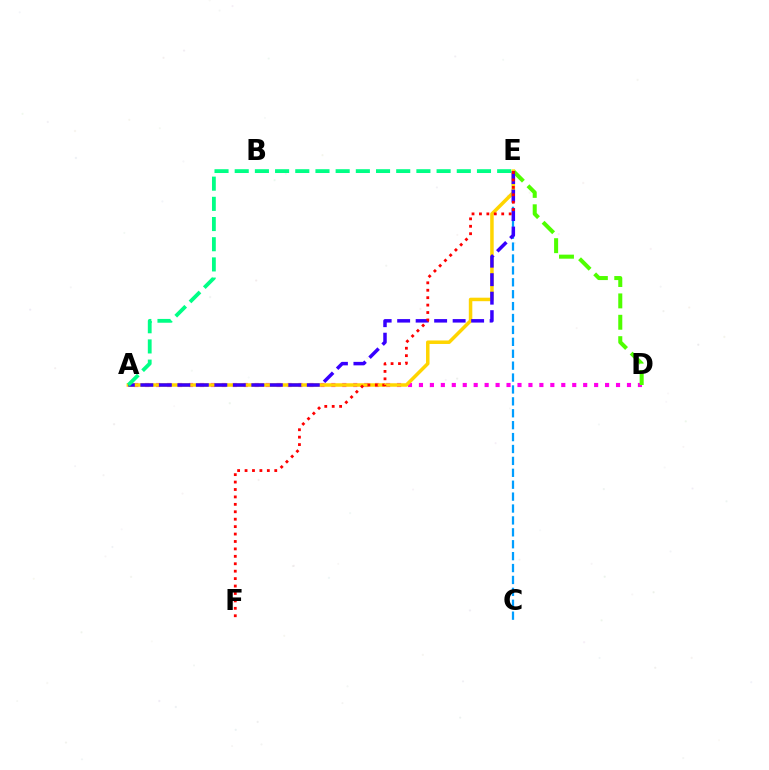{('C', 'E'): [{'color': '#009eff', 'line_style': 'dashed', 'thickness': 1.62}], ('A', 'D'): [{'color': '#ff00ed', 'line_style': 'dotted', 'thickness': 2.97}], ('D', 'E'): [{'color': '#4fff00', 'line_style': 'dashed', 'thickness': 2.9}], ('A', 'E'): [{'color': '#ffd500', 'line_style': 'solid', 'thickness': 2.52}, {'color': '#3700ff', 'line_style': 'dashed', 'thickness': 2.51}, {'color': '#00ff86', 'line_style': 'dashed', 'thickness': 2.74}], ('E', 'F'): [{'color': '#ff0000', 'line_style': 'dotted', 'thickness': 2.02}]}